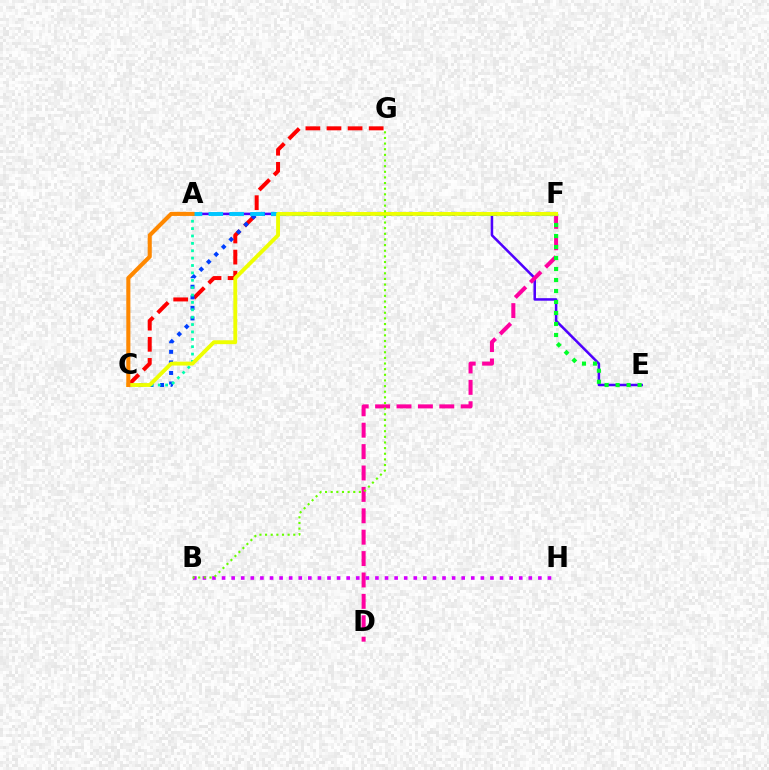{('C', 'G'): [{'color': '#ff0000', 'line_style': 'dashed', 'thickness': 2.87}], ('A', 'E'): [{'color': '#4f00ff', 'line_style': 'solid', 'thickness': 1.83}], ('D', 'F'): [{'color': '#ff00a0', 'line_style': 'dashed', 'thickness': 2.91}], ('C', 'F'): [{'color': '#003fff', 'line_style': 'dotted', 'thickness': 2.87}, {'color': '#eeff00', 'line_style': 'solid', 'thickness': 2.78}], ('E', 'F'): [{'color': '#00ff27', 'line_style': 'dotted', 'thickness': 2.99}], ('B', 'H'): [{'color': '#d600ff', 'line_style': 'dotted', 'thickness': 2.6}], ('A', 'F'): [{'color': '#00c7ff', 'line_style': 'dashed', 'thickness': 2.83}], ('A', 'C'): [{'color': '#00ffaf', 'line_style': 'dotted', 'thickness': 2.01}, {'color': '#ff8800', 'line_style': 'solid', 'thickness': 2.94}], ('B', 'G'): [{'color': '#66ff00', 'line_style': 'dotted', 'thickness': 1.53}]}